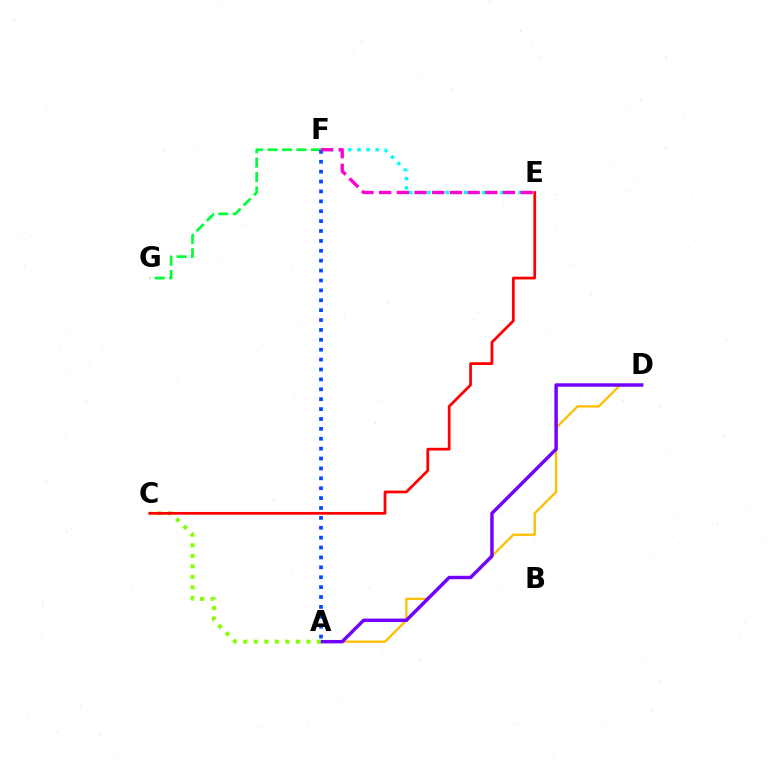{('F', 'G'): [{'color': '#00ff39', 'line_style': 'dashed', 'thickness': 1.96}], ('A', 'D'): [{'color': '#ffbd00', 'line_style': 'solid', 'thickness': 1.66}, {'color': '#7200ff', 'line_style': 'solid', 'thickness': 2.47}], ('E', 'F'): [{'color': '#00fff6', 'line_style': 'dotted', 'thickness': 2.48}, {'color': '#ff00cf', 'line_style': 'dashed', 'thickness': 2.4}], ('A', 'F'): [{'color': '#004bff', 'line_style': 'dotted', 'thickness': 2.69}], ('A', 'C'): [{'color': '#84ff00', 'line_style': 'dotted', 'thickness': 2.85}], ('C', 'E'): [{'color': '#ff0000', 'line_style': 'solid', 'thickness': 1.97}]}